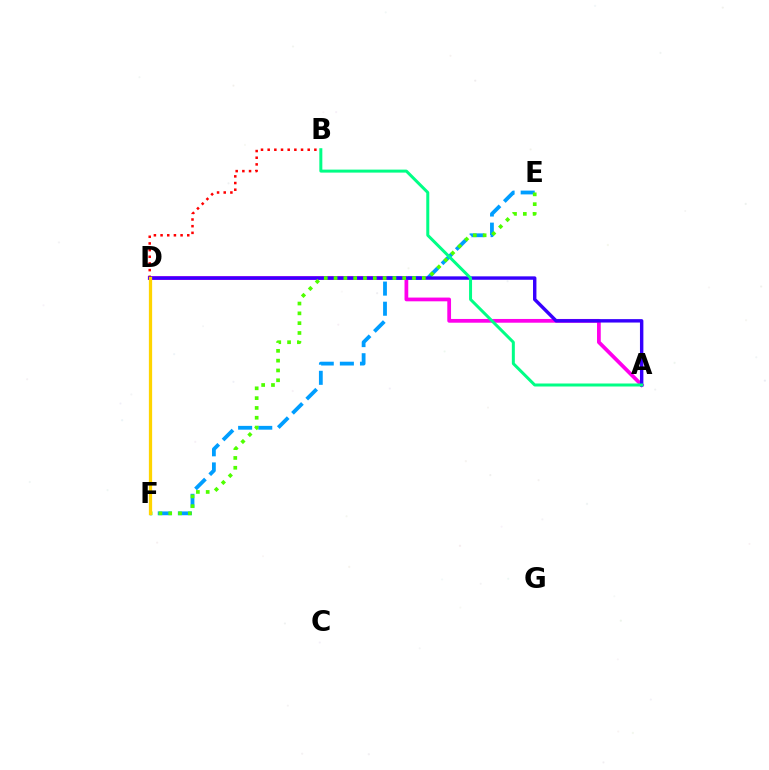{('A', 'D'): [{'color': '#ff00ed', 'line_style': 'solid', 'thickness': 2.7}, {'color': '#3700ff', 'line_style': 'solid', 'thickness': 2.46}], ('E', 'F'): [{'color': '#009eff', 'line_style': 'dashed', 'thickness': 2.73}, {'color': '#4fff00', 'line_style': 'dotted', 'thickness': 2.67}], ('B', 'D'): [{'color': '#ff0000', 'line_style': 'dotted', 'thickness': 1.81}], ('A', 'B'): [{'color': '#00ff86', 'line_style': 'solid', 'thickness': 2.16}], ('D', 'F'): [{'color': '#ffd500', 'line_style': 'solid', 'thickness': 2.35}]}